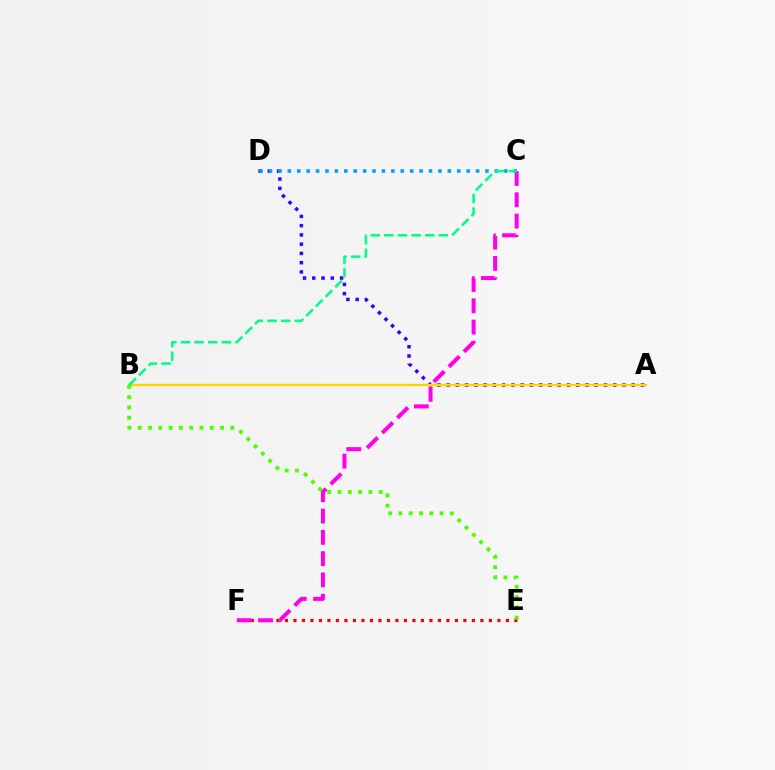{('E', 'F'): [{'color': '#ff0000', 'line_style': 'dotted', 'thickness': 2.31}], ('A', 'D'): [{'color': '#3700ff', 'line_style': 'dotted', 'thickness': 2.51}], ('A', 'B'): [{'color': '#ffd500', 'line_style': 'solid', 'thickness': 1.69}], ('C', 'F'): [{'color': '#ff00ed', 'line_style': 'dashed', 'thickness': 2.89}], ('B', 'E'): [{'color': '#4fff00', 'line_style': 'dotted', 'thickness': 2.79}], ('C', 'D'): [{'color': '#009eff', 'line_style': 'dotted', 'thickness': 2.56}], ('B', 'C'): [{'color': '#00ff86', 'line_style': 'dashed', 'thickness': 1.85}]}